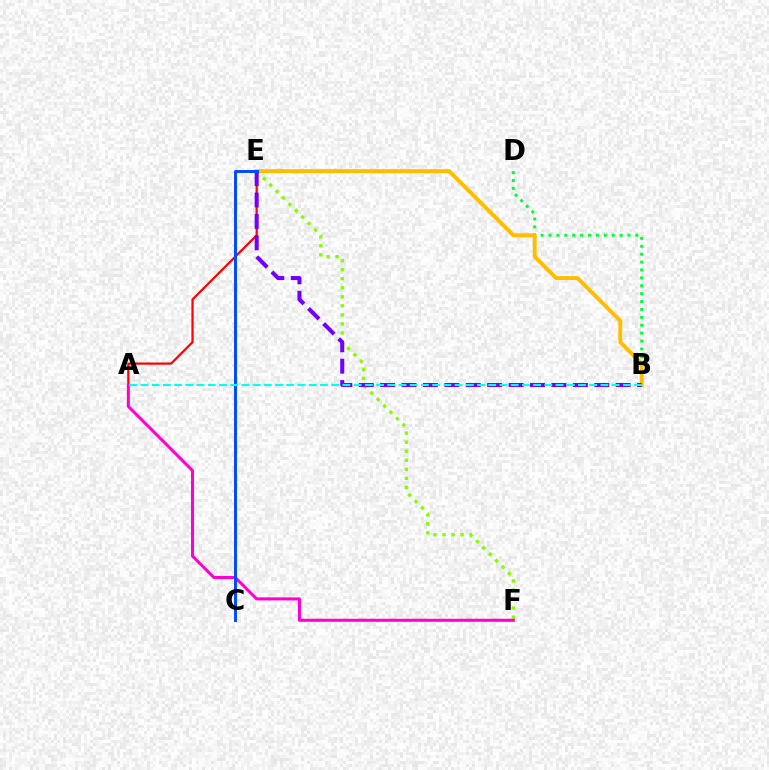{('E', 'F'): [{'color': '#84ff00', 'line_style': 'dotted', 'thickness': 2.46}], ('B', 'D'): [{'color': '#00ff39', 'line_style': 'dotted', 'thickness': 2.15}], ('B', 'E'): [{'color': '#ffbd00', 'line_style': 'solid', 'thickness': 2.8}, {'color': '#7200ff', 'line_style': 'dashed', 'thickness': 2.91}], ('A', 'E'): [{'color': '#ff0000', 'line_style': 'solid', 'thickness': 1.59}], ('A', 'F'): [{'color': '#ff00cf', 'line_style': 'solid', 'thickness': 2.18}], ('C', 'E'): [{'color': '#004bff', 'line_style': 'solid', 'thickness': 2.13}], ('A', 'B'): [{'color': '#00fff6', 'line_style': 'dashed', 'thickness': 1.52}]}